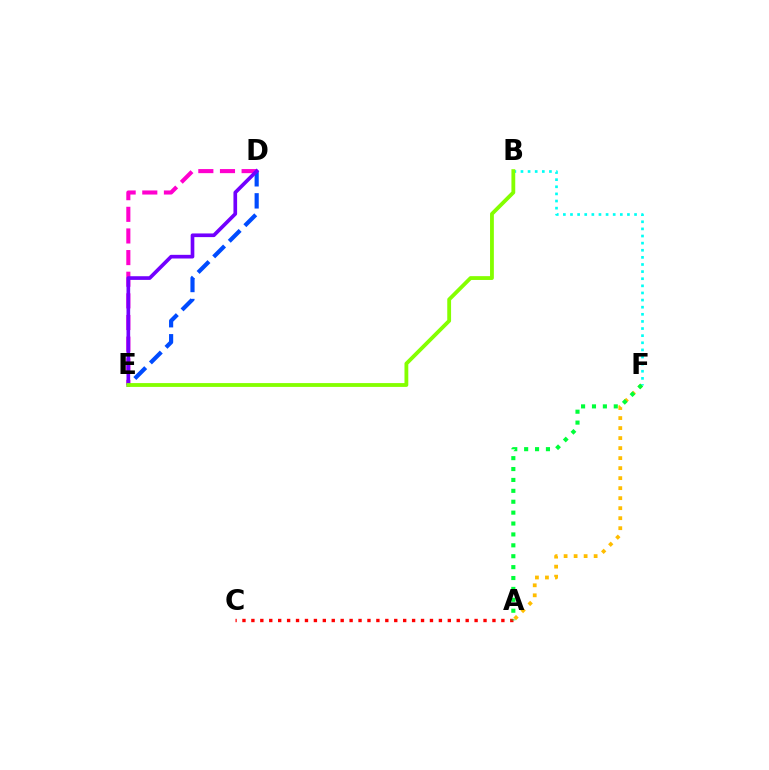{('A', 'C'): [{'color': '#ff0000', 'line_style': 'dotted', 'thickness': 2.43}], ('A', 'F'): [{'color': '#ffbd00', 'line_style': 'dotted', 'thickness': 2.72}, {'color': '#00ff39', 'line_style': 'dotted', 'thickness': 2.96}], ('B', 'F'): [{'color': '#00fff6', 'line_style': 'dotted', 'thickness': 1.93}], ('D', 'E'): [{'color': '#ff00cf', 'line_style': 'dashed', 'thickness': 2.94}, {'color': '#004bff', 'line_style': 'dashed', 'thickness': 2.99}, {'color': '#7200ff', 'line_style': 'solid', 'thickness': 2.64}], ('B', 'E'): [{'color': '#84ff00', 'line_style': 'solid', 'thickness': 2.75}]}